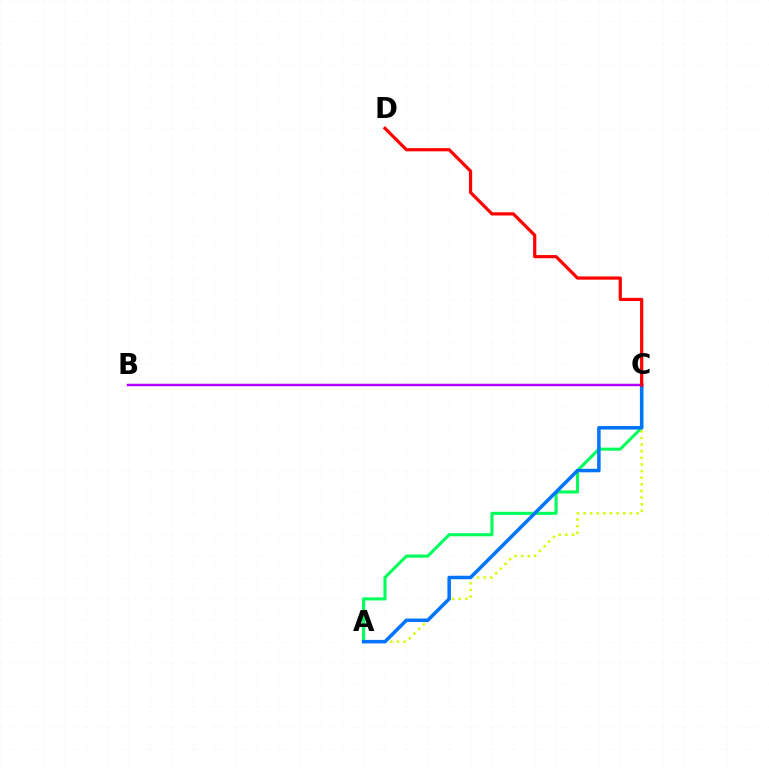{('A', 'C'): [{'color': '#00ff5c', 'line_style': 'solid', 'thickness': 2.23}, {'color': '#d1ff00', 'line_style': 'dotted', 'thickness': 1.8}, {'color': '#0074ff', 'line_style': 'solid', 'thickness': 2.52}], ('B', 'C'): [{'color': '#b900ff', 'line_style': 'solid', 'thickness': 1.77}], ('C', 'D'): [{'color': '#ff0000', 'line_style': 'solid', 'thickness': 2.3}]}